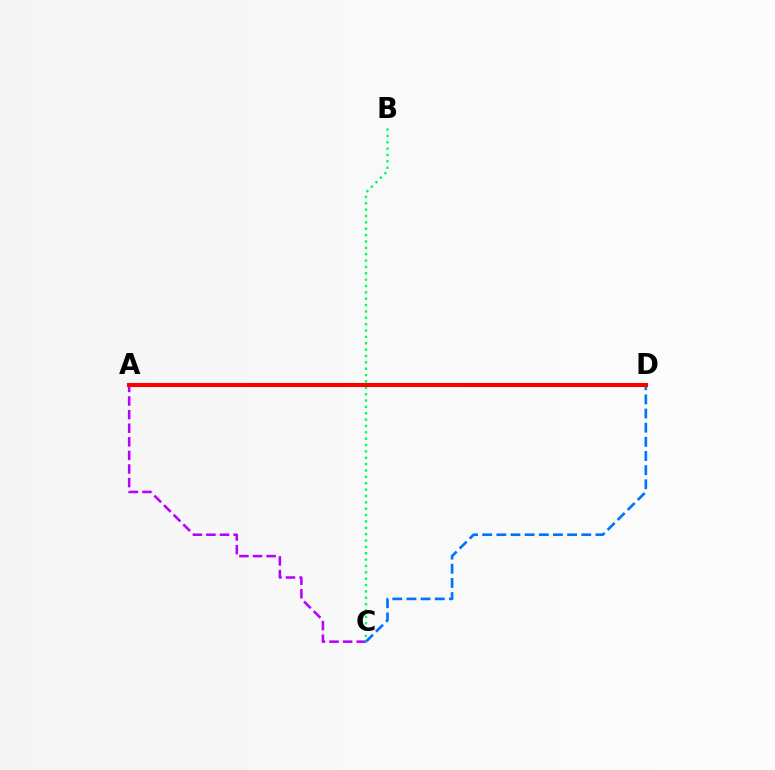{('A', 'C'): [{'color': '#b900ff', 'line_style': 'dashed', 'thickness': 1.85}], ('C', 'D'): [{'color': '#0074ff', 'line_style': 'dashed', 'thickness': 1.92}], ('B', 'C'): [{'color': '#00ff5c', 'line_style': 'dotted', 'thickness': 1.73}], ('A', 'D'): [{'color': '#d1ff00', 'line_style': 'dotted', 'thickness': 2.18}, {'color': '#ff0000', 'line_style': 'solid', 'thickness': 2.93}]}